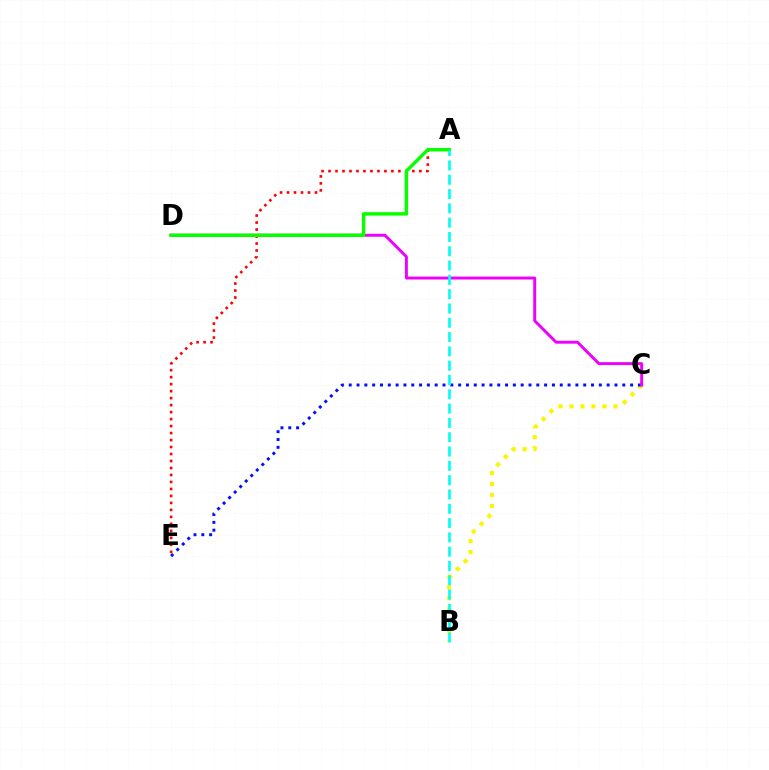{('A', 'E'): [{'color': '#ff0000', 'line_style': 'dotted', 'thickness': 1.9}], ('B', 'C'): [{'color': '#fcf500', 'line_style': 'dotted', 'thickness': 2.99}], ('C', 'E'): [{'color': '#0010ff', 'line_style': 'dotted', 'thickness': 2.12}], ('C', 'D'): [{'color': '#ee00ff', 'line_style': 'solid', 'thickness': 2.11}], ('A', 'D'): [{'color': '#08ff00', 'line_style': 'solid', 'thickness': 2.49}], ('A', 'B'): [{'color': '#00fff6', 'line_style': 'dashed', 'thickness': 1.94}]}